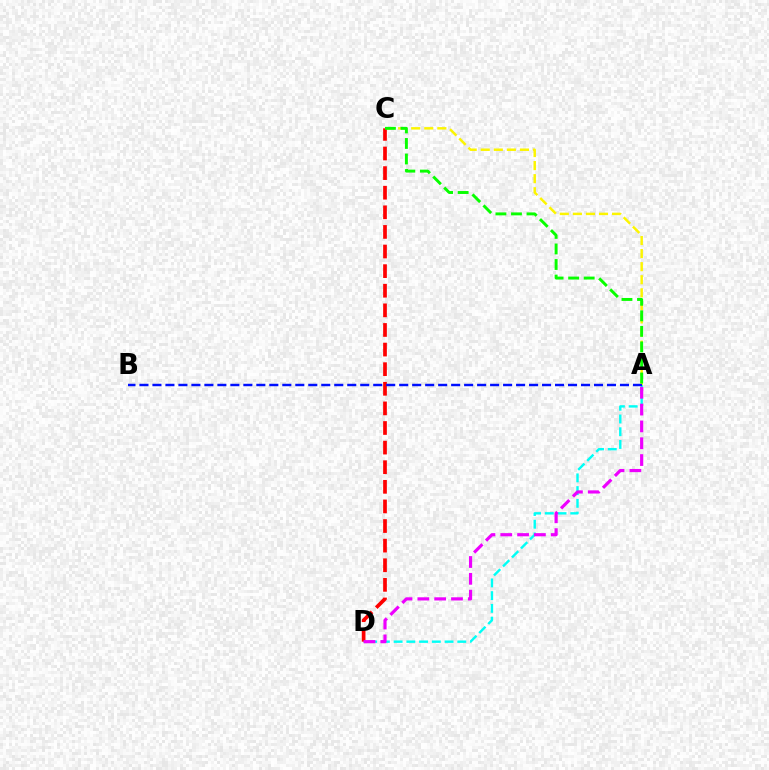{('A', 'C'): [{'color': '#fcf500', 'line_style': 'dashed', 'thickness': 1.78}, {'color': '#08ff00', 'line_style': 'dashed', 'thickness': 2.11}], ('A', 'D'): [{'color': '#00fff6', 'line_style': 'dashed', 'thickness': 1.73}, {'color': '#ee00ff', 'line_style': 'dashed', 'thickness': 2.29}], ('C', 'D'): [{'color': '#ff0000', 'line_style': 'dashed', 'thickness': 2.66}], ('A', 'B'): [{'color': '#0010ff', 'line_style': 'dashed', 'thickness': 1.76}]}